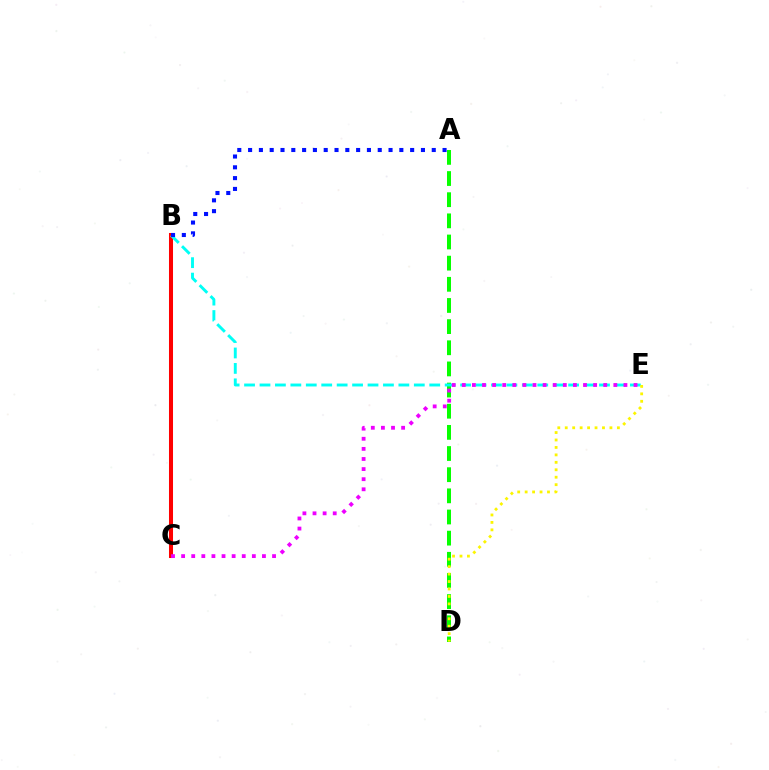{('A', 'D'): [{'color': '#08ff00', 'line_style': 'dashed', 'thickness': 2.87}], ('B', 'C'): [{'color': '#ff0000', 'line_style': 'solid', 'thickness': 2.9}], ('B', 'E'): [{'color': '#00fff6', 'line_style': 'dashed', 'thickness': 2.1}], ('A', 'B'): [{'color': '#0010ff', 'line_style': 'dotted', 'thickness': 2.94}], ('C', 'E'): [{'color': '#ee00ff', 'line_style': 'dotted', 'thickness': 2.74}], ('D', 'E'): [{'color': '#fcf500', 'line_style': 'dotted', 'thickness': 2.02}]}